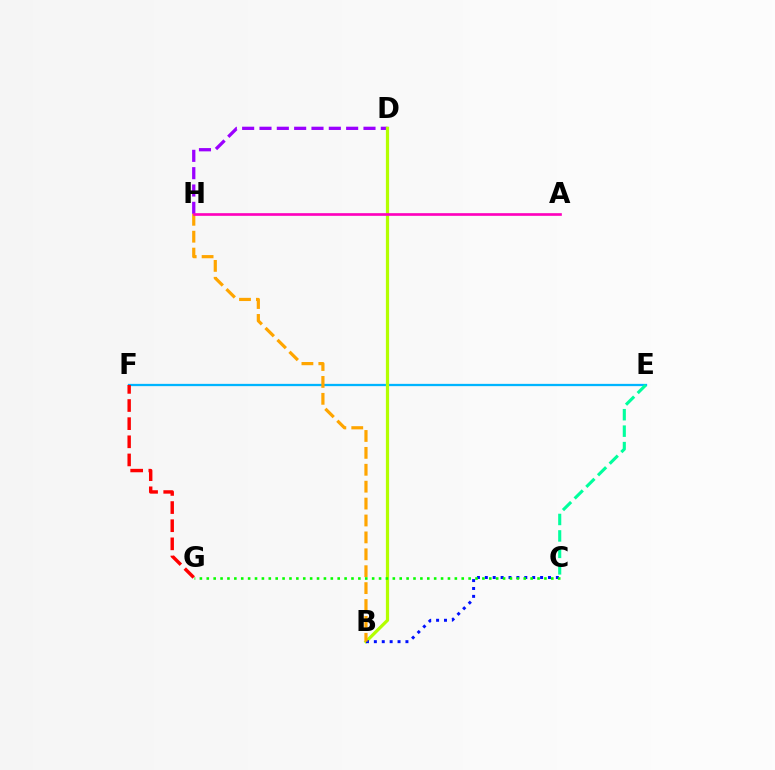{('E', 'F'): [{'color': '#00b5ff', 'line_style': 'solid', 'thickness': 1.64}], ('D', 'H'): [{'color': '#9b00ff', 'line_style': 'dashed', 'thickness': 2.35}], ('B', 'D'): [{'color': '#b3ff00', 'line_style': 'solid', 'thickness': 2.32}], ('F', 'G'): [{'color': '#ff0000', 'line_style': 'dashed', 'thickness': 2.46}], ('B', 'C'): [{'color': '#0010ff', 'line_style': 'dotted', 'thickness': 2.14}], ('C', 'E'): [{'color': '#00ff9d', 'line_style': 'dashed', 'thickness': 2.24}], ('B', 'H'): [{'color': '#ffa500', 'line_style': 'dashed', 'thickness': 2.3}], ('C', 'G'): [{'color': '#08ff00', 'line_style': 'dotted', 'thickness': 1.87}], ('A', 'H'): [{'color': '#ff00bd', 'line_style': 'solid', 'thickness': 1.91}]}